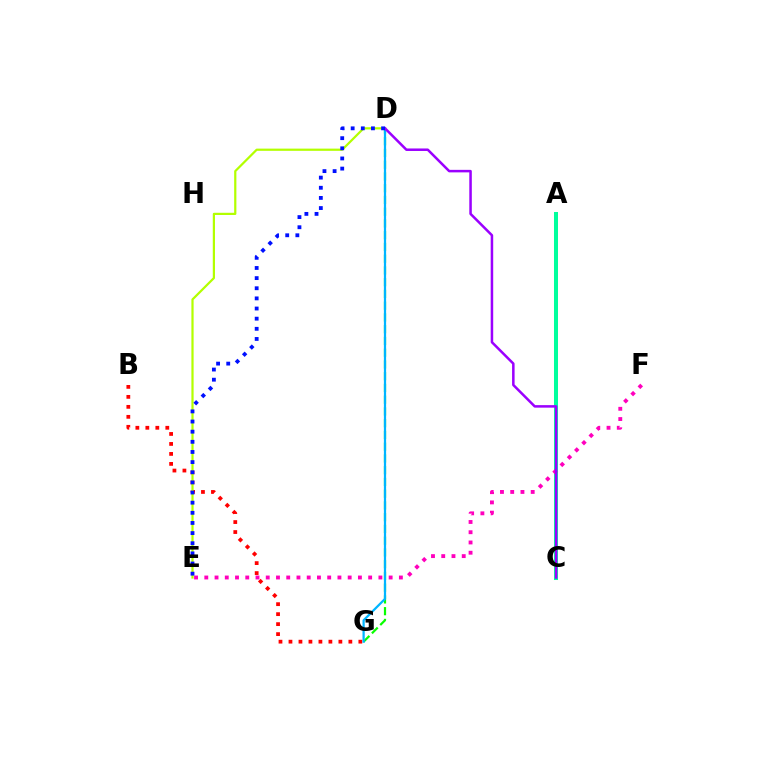{('D', 'G'): [{'color': '#08ff00', 'line_style': 'dashed', 'thickness': 1.6}, {'color': '#00b5ff', 'line_style': 'solid', 'thickness': 1.61}], ('B', 'G'): [{'color': '#ff0000', 'line_style': 'dotted', 'thickness': 2.71}], ('A', 'C'): [{'color': '#ffa500', 'line_style': 'dotted', 'thickness': 1.73}, {'color': '#00ff9d', 'line_style': 'solid', 'thickness': 2.89}], ('D', 'E'): [{'color': '#b3ff00', 'line_style': 'solid', 'thickness': 1.6}, {'color': '#0010ff', 'line_style': 'dotted', 'thickness': 2.76}], ('E', 'F'): [{'color': '#ff00bd', 'line_style': 'dotted', 'thickness': 2.78}], ('C', 'D'): [{'color': '#9b00ff', 'line_style': 'solid', 'thickness': 1.81}]}